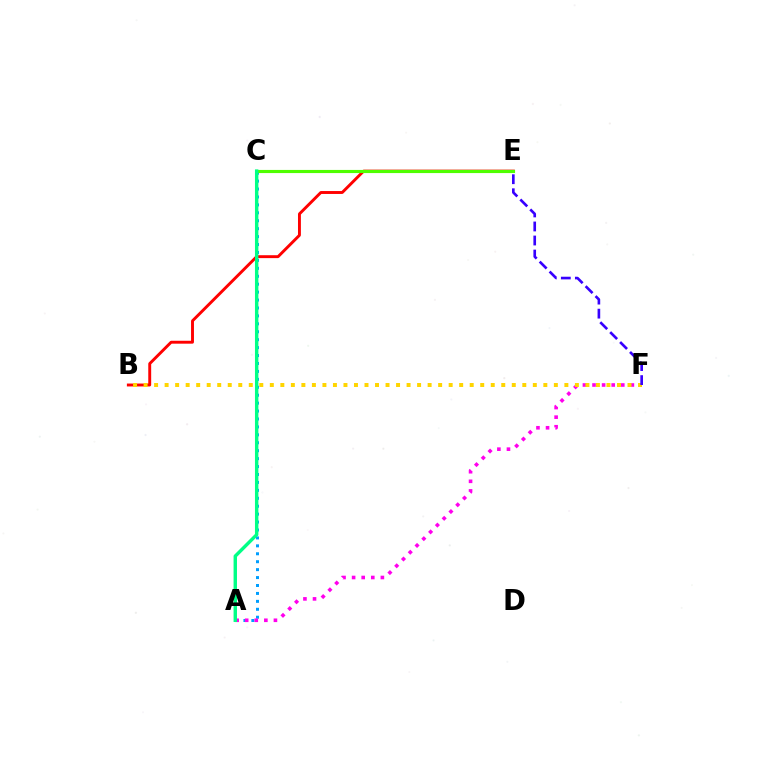{('B', 'E'): [{'color': '#ff0000', 'line_style': 'solid', 'thickness': 2.1}], ('A', 'C'): [{'color': '#009eff', 'line_style': 'dotted', 'thickness': 2.15}, {'color': '#00ff86', 'line_style': 'solid', 'thickness': 2.46}], ('C', 'E'): [{'color': '#4fff00', 'line_style': 'solid', 'thickness': 2.26}], ('A', 'F'): [{'color': '#ff00ed', 'line_style': 'dotted', 'thickness': 2.61}], ('B', 'F'): [{'color': '#ffd500', 'line_style': 'dotted', 'thickness': 2.86}], ('E', 'F'): [{'color': '#3700ff', 'line_style': 'dashed', 'thickness': 1.91}]}